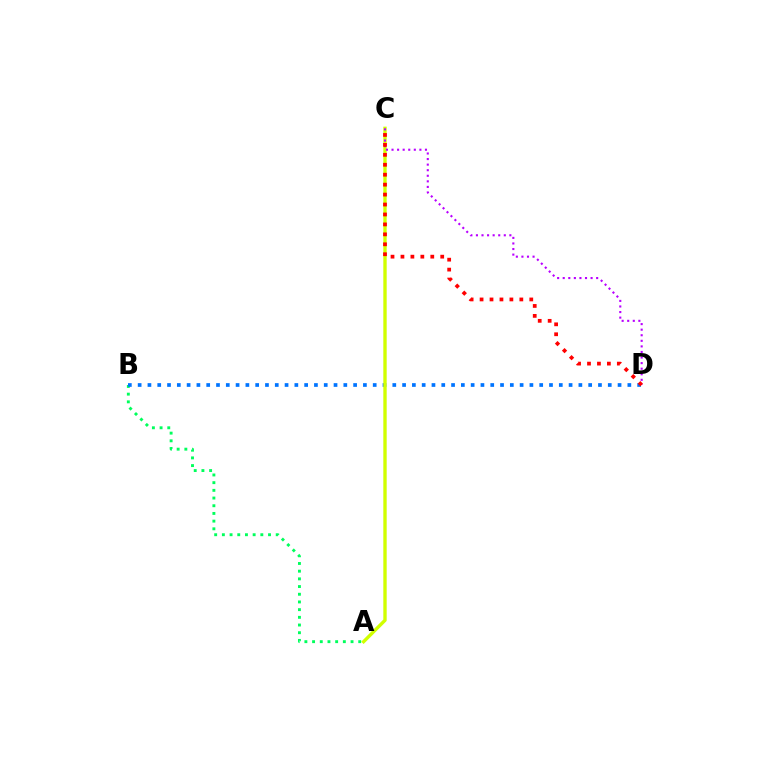{('A', 'B'): [{'color': '#00ff5c', 'line_style': 'dotted', 'thickness': 2.09}], ('B', 'D'): [{'color': '#0074ff', 'line_style': 'dotted', 'thickness': 2.66}], ('A', 'C'): [{'color': '#d1ff00', 'line_style': 'solid', 'thickness': 2.43}], ('C', 'D'): [{'color': '#b900ff', 'line_style': 'dotted', 'thickness': 1.51}, {'color': '#ff0000', 'line_style': 'dotted', 'thickness': 2.7}]}